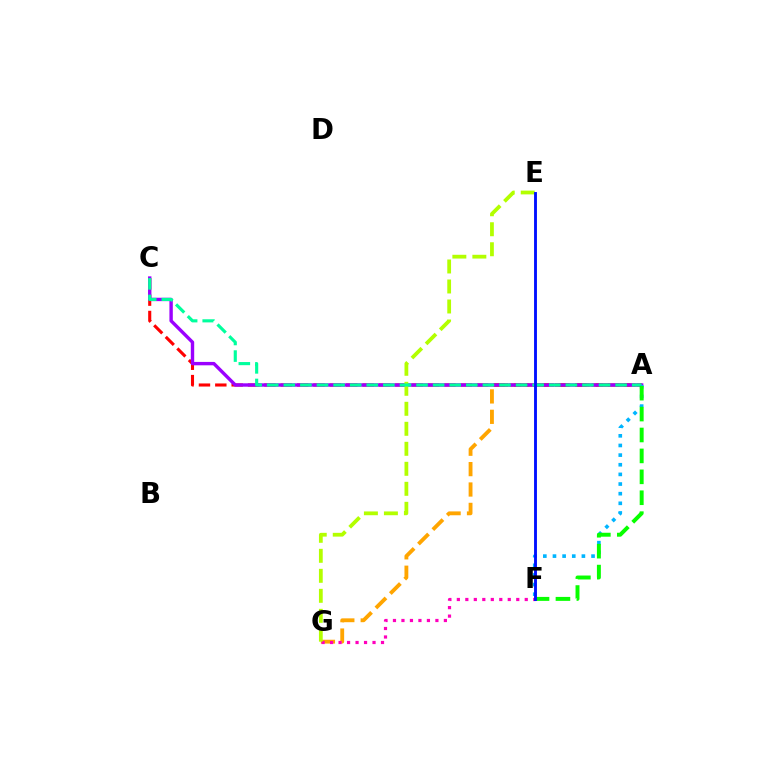{('A', 'G'): [{'color': '#ffa500', 'line_style': 'dashed', 'thickness': 2.77}], ('A', 'C'): [{'color': '#ff0000', 'line_style': 'dashed', 'thickness': 2.22}, {'color': '#9b00ff', 'line_style': 'solid', 'thickness': 2.44}, {'color': '#00ff9d', 'line_style': 'dashed', 'thickness': 2.25}], ('F', 'G'): [{'color': '#ff00bd', 'line_style': 'dotted', 'thickness': 2.31}], ('E', 'G'): [{'color': '#b3ff00', 'line_style': 'dashed', 'thickness': 2.72}], ('A', 'F'): [{'color': '#00b5ff', 'line_style': 'dotted', 'thickness': 2.62}, {'color': '#08ff00', 'line_style': 'dashed', 'thickness': 2.84}], ('E', 'F'): [{'color': '#0010ff', 'line_style': 'solid', 'thickness': 2.07}]}